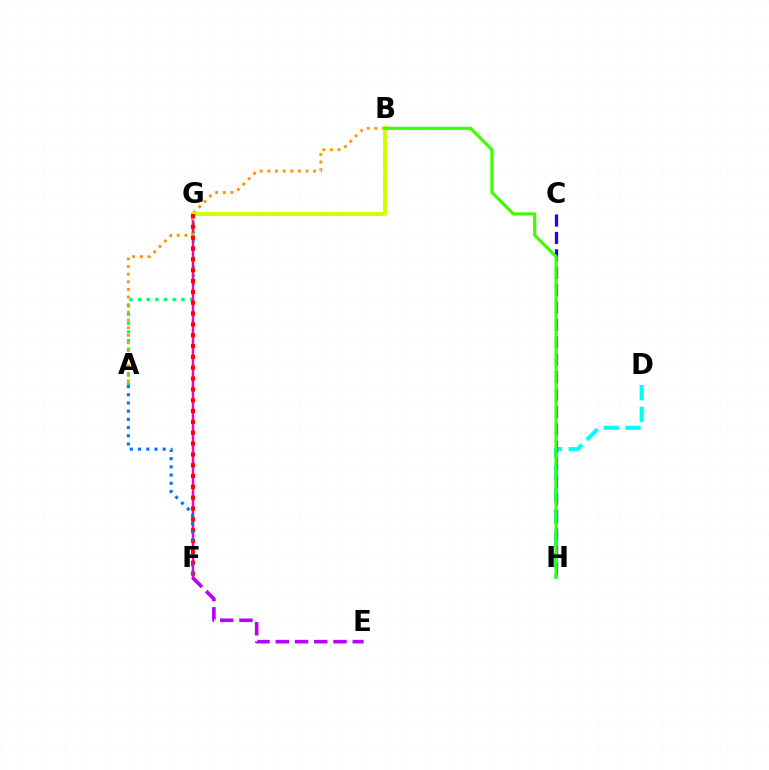{('A', 'G'): [{'color': '#00ff5c', 'line_style': 'dotted', 'thickness': 2.36}], ('D', 'H'): [{'color': '#00fff6', 'line_style': 'dashed', 'thickness': 2.97}], ('F', 'G'): [{'color': '#ff00ac', 'line_style': 'solid', 'thickness': 1.78}, {'color': '#ff0000', 'line_style': 'dotted', 'thickness': 2.94}], ('A', 'B'): [{'color': '#ff9400', 'line_style': 'dotted', 'thickness': 2.07}], ('C', 'H'): [{'color': '#2500ff', 'line_style': 'dashed', 'thickness': 2.36}], ('B', 'G'): [{'color': '#d1ff00', 'line_style': 'solid', 'thickness': 2.83}], ('E', 'F'): [{'color': '#b900ff', 'line_style': 'dashed', 'thickness': 2.61}], ('B', 'H'): [{'color': '#3dff00', 'line_style': 'solid', 'thickness': 2.27}], ('A', 'F'): [{'color': '#0074ff', 'line_style': 'dotted', 'thickness': 2.23}]}